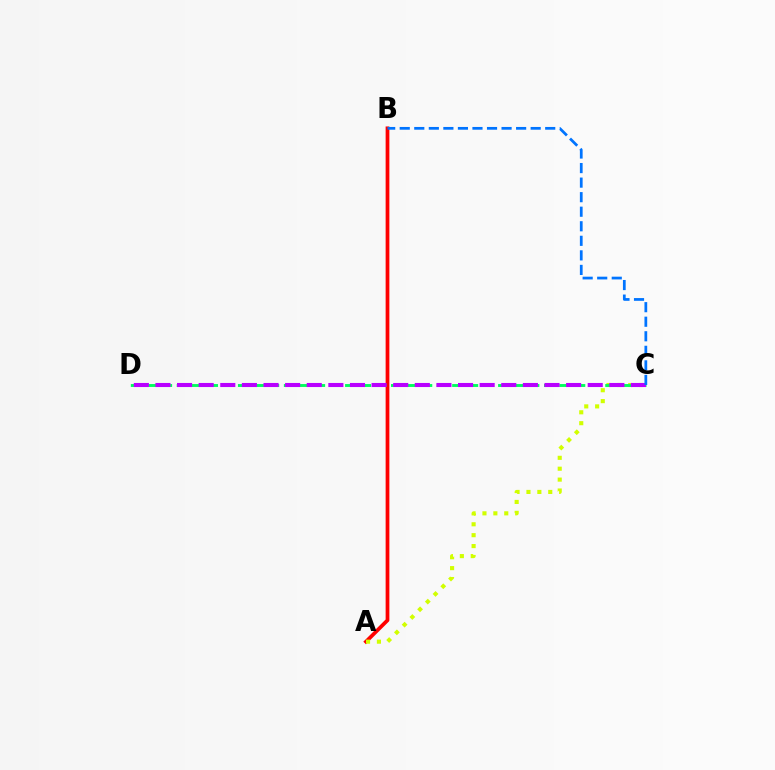{('A', 'B'): [{'color': '#ff0000', 'line_style': 'solid', 'thickness': 2.69}], ('A', 'C'): [{'color': '#d1ff00', 'line_style': 'dotted', 'thickness': 2.96}], ('C', 'D'): [{'color': '#00ff5c', 'line_style': 'dashed', 'thickness': 2.08}, {'color': '#b900ff', 'line_style': 'dashed', 'thickness': 2.94}], ('B', 'C'): [{'color': '#0074ff', 'line_style': 'dashed', 'thickness': 1.98}]}